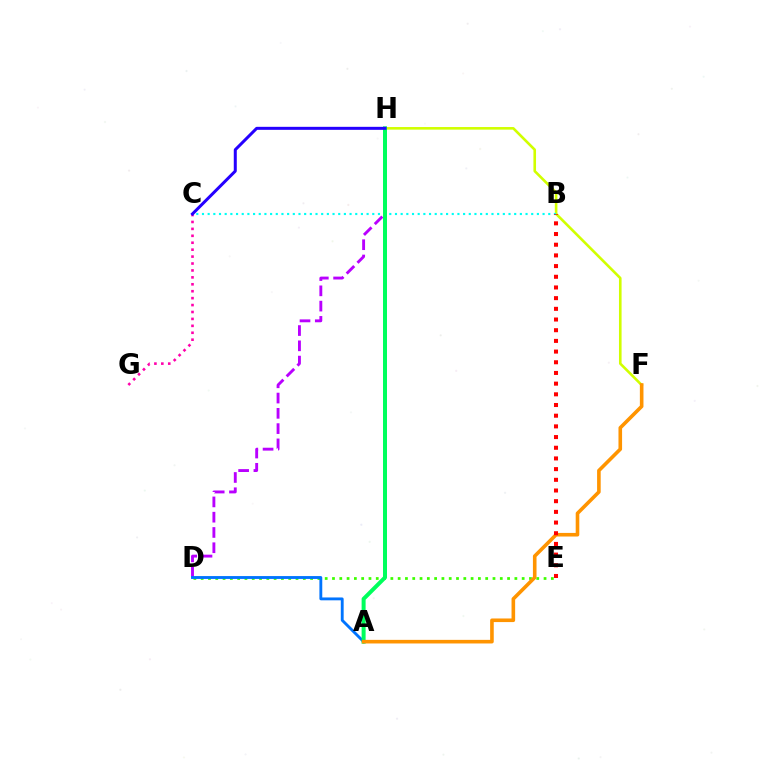{('F', 'H'): [{'color': '#d1ff00', 'line_style': 'solid', 'thickness': 1.88}], ('D', 'H'): [{'color': '#b900ff', 'line_style': 'dashed', 'thickness': 2.08}], ('C', 'G'): [{'color': '#ff00ac', 'line_style': 'dotted', 'thickness': 1.88}], ('D', 'E'): [{'color': '#3dff00', 'line_style': 'dotted', 'thickness': 1.98}], ('A', 'D'): [{'color': '#0074ff', 'line_style': 'solid', 'thickness': 2.06}], ('B', 'C'): [{'color': '#00fff6', 'line_style': 'dotted', 'thickness': 1.54}], ('A', 'H'): [{'color': '#00ff5c', 'line_style': 'solid', 'thickness': 2.88}], ('A', 'F'): [{'color': '#ff9400', 'line_style': 'solid', 'thickness': 2.6}], ('C', 'H'): [{'color': '#2500ff', 'line_style': 'solid', 'thickness': 2.17}], ('B', 'E'): [{'color': '#ff0000', 'line_style': 'dotted', 'thickness': 2.9}]}